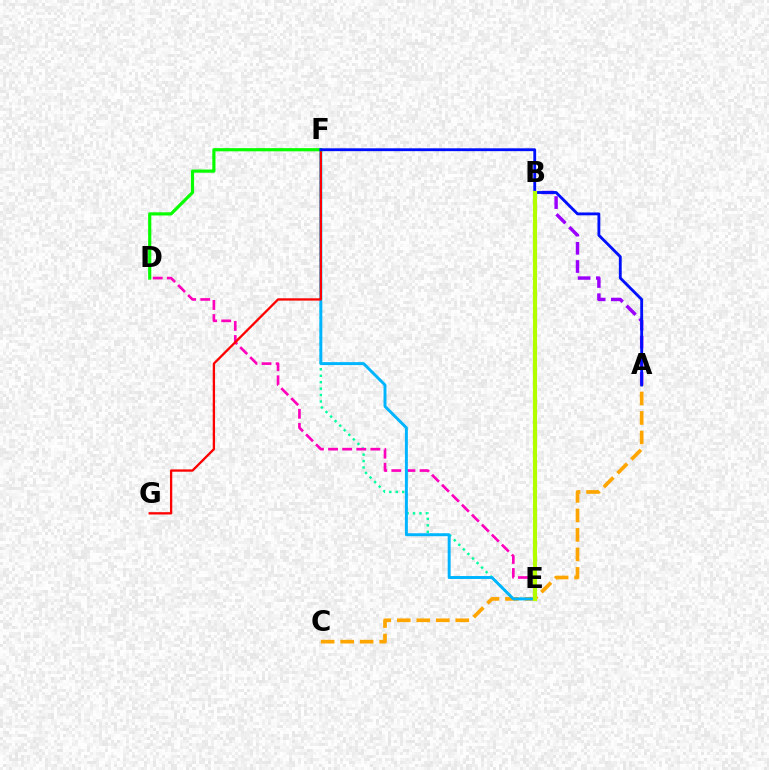{('E', 'F'): [{'color': '#00ff9d', 'line_style': 'dotted', 'thickness': 1.75}, {'color': '#00b5ff', 'line_style': 'solid', 'thickness': 2.12}], ('A', 'B'): [{'color': '#9b00ff', 'line_style': 'dashed', 'thickness': 2.47}], ('A', 'C'): [{'color': '#ffa500', 'line_style': 'dashed', 'thickness': 2.65}], ('D', 'E'): [{'color': '#ff00bd', 'line_style': 'dashed', 'thickness': 1.92}], ('F', 'G'): [{'color': '#ff0000', 'line_style': 'solid', 'thickness': 1.66}], ('D', 'F'): [{'color': '#08ff00', 'line_style': 'solid', 'thickness': 2.29}], ('A', 'F'): [{'color': '#0010ff', 'line_style': 'solid', 'thickness': 2.05}], ('B', 'E'): [{'color': '#b3ff00', 'line_style': 'solid', 'thickness': 2.97}]}